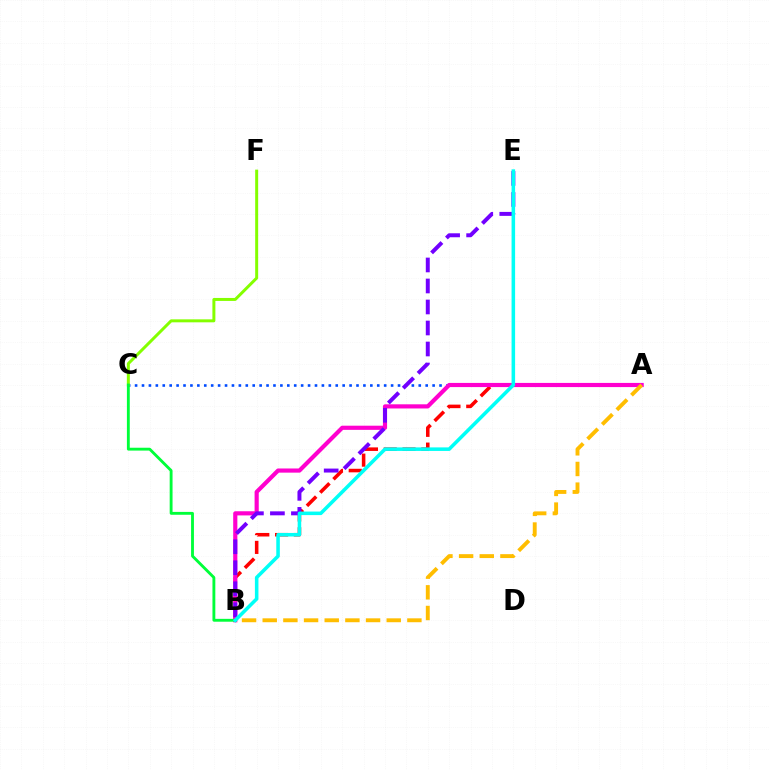{('A', 'B'): [{'color': '#ff0000', 'line_style': 'dashed', 'thickness': 2.55}, {'color': '#ff00cf', 'line_style': 'solid', 'thickness': 3.0}, {'color': '#ffbd00', 'line_style': 'dashed', 'thickness': 2.81}], ('A', 'C'): [{'color': '#004bff', 'line_style': 'dotted', 'thickness': 1.88}], ('B', 'E'): [{'color': '#7200ff', 'line_style': 'dashed', 'thickness': 2.85}, {'color': '#00fff6', 'line_style': 'solid', 'thickness': 2.55}], ('C', 'F'): [{'color': '#84ff00', 'line_style': 'solid', 'thickness': 2.14}], ('B', 'C'): [{'color': '#00ff39', 'line_style': 'solid', 'thickness': 2.06}]}